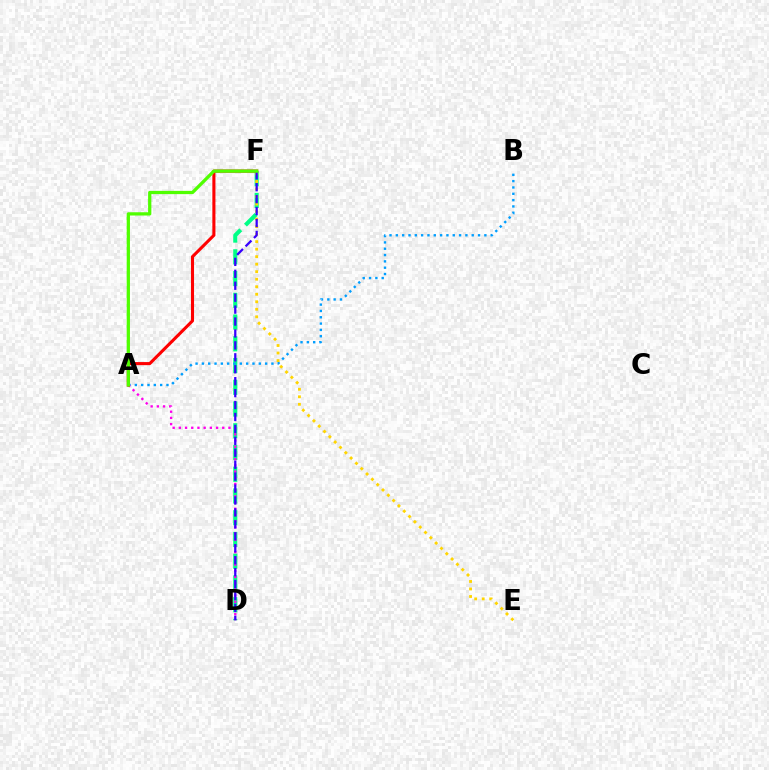{('D', 'F'): [{'color': '#00ff86', 'line_style': 'dashed', 'thickness': 2.95}, {'color': '#3700ff', 'line_style': 'dashed', 'thickness': 1.62}], ('A', 'B'): [{'color': '#009eff', 'line_style': 'dotted', 'thickness': 1.72}], ('A', 'D'): [{'color': '#ff00ed', 'line_style': 'dotted', 'thickness': 1.68}], ('A', 'F'): [{'color': '#ff0000', 'line_style': 'solid', 'thickness': 2.22}, {'color': '#4fff00', 'line_style': 'solid', 'thickness': 2.35}], ('E', 'F'): [{'color': '#ffd500', 'line_style': 'dotted', 'thickness': 2.04}]}